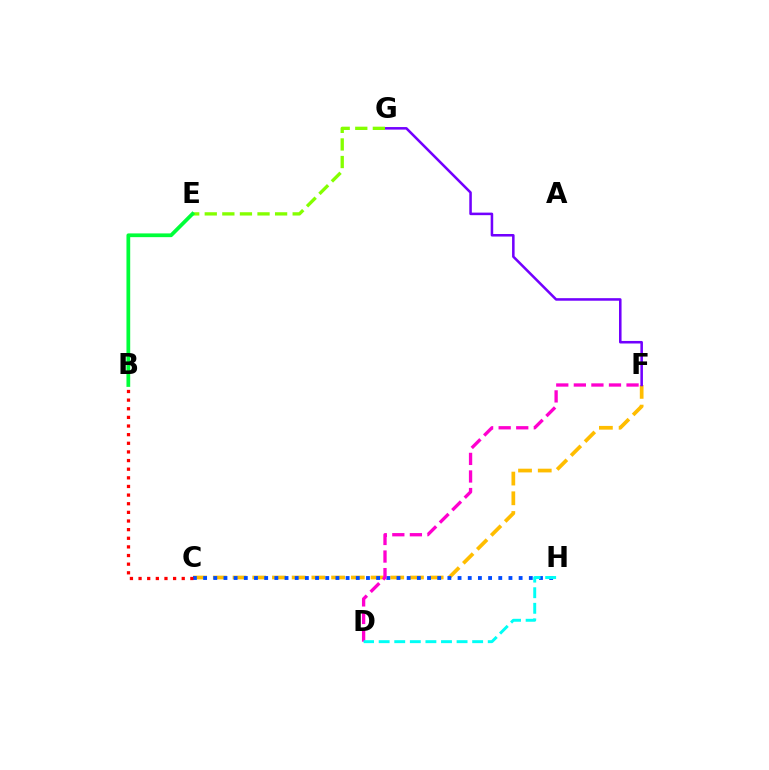{('C', 'F'): [{'color': '#ffbd00', 'line_style': 'dashed', 'thickness': 2.68}], ('C', 'H'): [{'color': '#004bff', 'line_style': 'dotted', 'thickness': 2.77}], ('F', 'G'): [{'color': '#7200ff', 'line_style': 'solid', 'thickness': 1.83}], ('E', 'G'): [{'color': '#84ff00', 'line_style': 'dashed', 'thickness': 2.39}], ('D', 'F'): [{'color': '#ff00cf', 'line_style': 'dashed', 'thickness': 2.39}], ('B', 'E'): [{'color': '#00ff39', 'line_style': 'solid', 'thickness': 2.69}], ('D', 'H'): [{'color': '#00fff6', 'line_style': 'dashed', 'thickness': 2.12}], ('B', 'C'): [{'color': '#ff0000', 'line_style': 'dotted', 'thickness': 2.35}]}